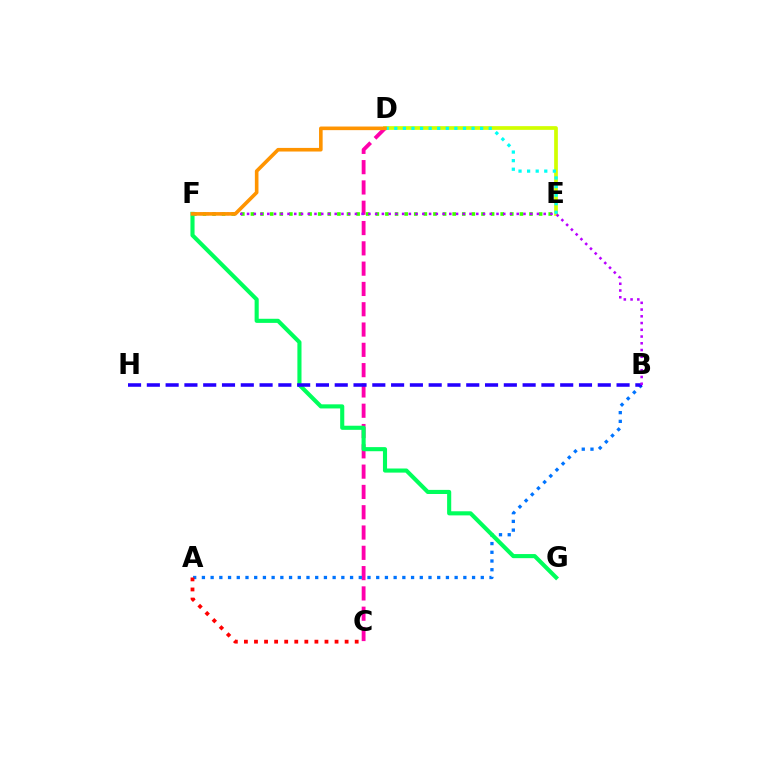{('D', 'E'): [{'color': '#d1ff00', 'line_style': 'solid', 'thickness': 2.67}, {'color': '#00fff6', 'line_style': 'dotted', 'thickness': 2.33}], ('C', 'D'): [{'color': '#ff00ac', 'line_style': 'dashed', 'thickness': 2.76}], ('A', 'B'): [{'color': '#0074ff', 'line_style': 'dotted', 'thickness': 2.37}], ('E', 'F'): [{'color': '#3dff00', 'line_style': 'dotted', 'thickness': 2.61}], ('F', 'G'): [{'color': '#00ff5c', 'line_style': 'solid', 'thickness': 2.96}], ('B', 'H'): [{'color': '#2500ff', 'line_style': 'dashed', 'thickness': 2.55}], ('B', 'F'): [{'color': '#b900ff', 'line_style': 'dotted', 'thickness': 1.83}], ('D', 'F'): [{'color': '#ff9400', 'line_style': 'solid', 'thickness': 2.6}], ('A', 'C'): [{'color': '#ff0000', 'line_style': 'dotted', 'thickness': 2.74}]}